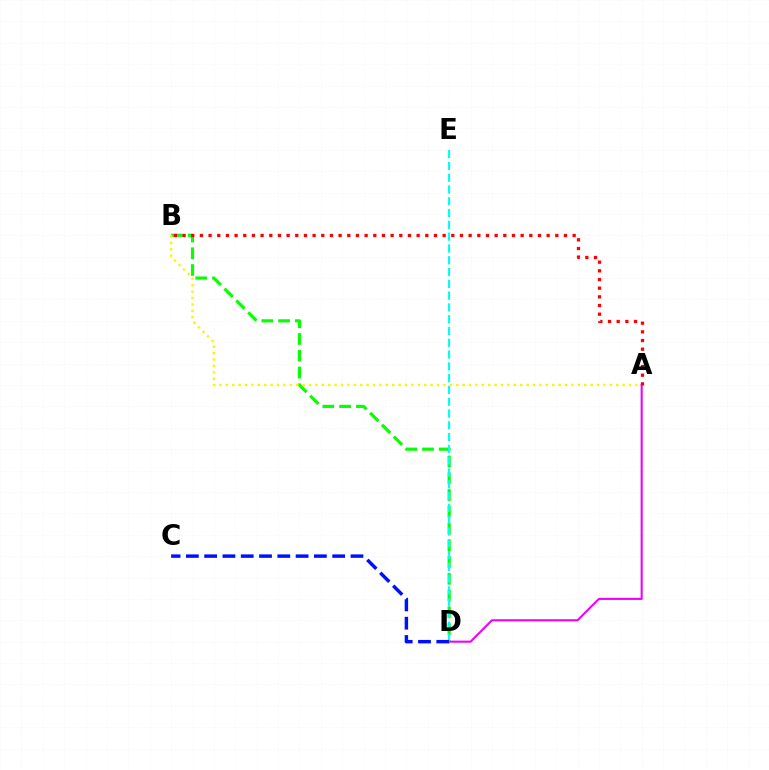{('B', 'D'): [{'color': '#08ff00', 'line_style': 'dashed', 'thickness': 2.28}], ('A', 'D'): [{'color': '#ee00ff', 'line_style': 'solid', 'thickness': 1.5}], ('D', 'E'): [{'color': '#00fff6', 'line_style': 'dashed', 'thickness': 1.6}], ('A', 'B'): [{'color': '#fcf500', 'line_style': 'dotted', 'thickness': 1.74}, {'color': '#ff0000', 'line_style': 'dotted', 'thickness': 2.36}], ('C', 'D'): [{'color': '#0010ff', 'line_style': 'dashed', 'thickness': 2.48}]}